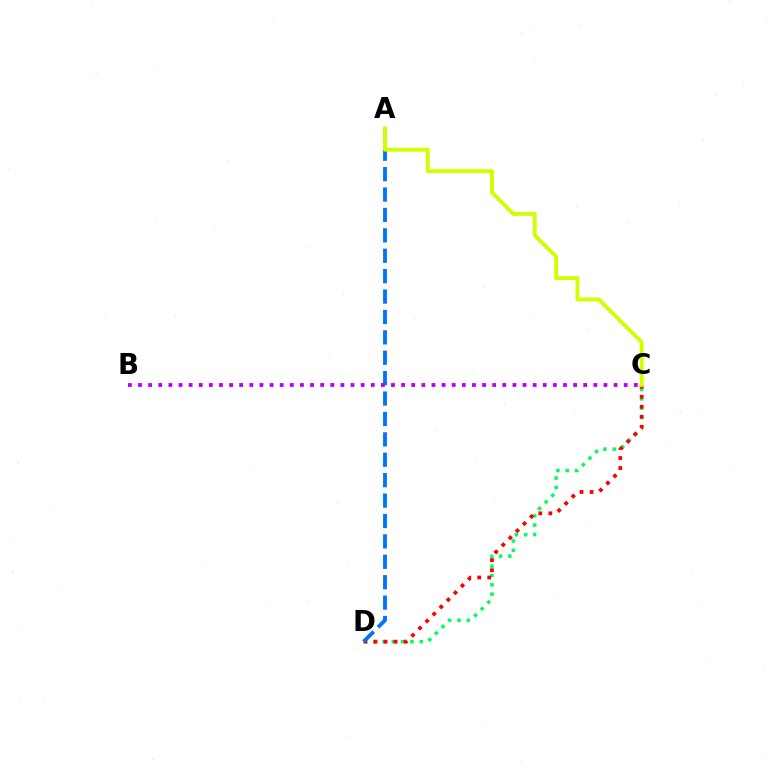{('C', 'D'): [{'color': '#00ff5c', 'line_style': 'dotted', 'thickness': 2.53}, {'color': '#ff0000', 'line_style': 'dotted', 'thickness': 2.72}], ('A', 'D'): [{'color': '#0074ff', 'line_style': 'dashed', 'thickness': 2.77}], ('A', 'C'): [{'color': '#d1ff00', 'line_style': 'solid', 'thickness': 2.8}], ('B', 'C'): [{'color': '#b900ff', 'line_style': 'dotted', 'thickness': 2.75}]}